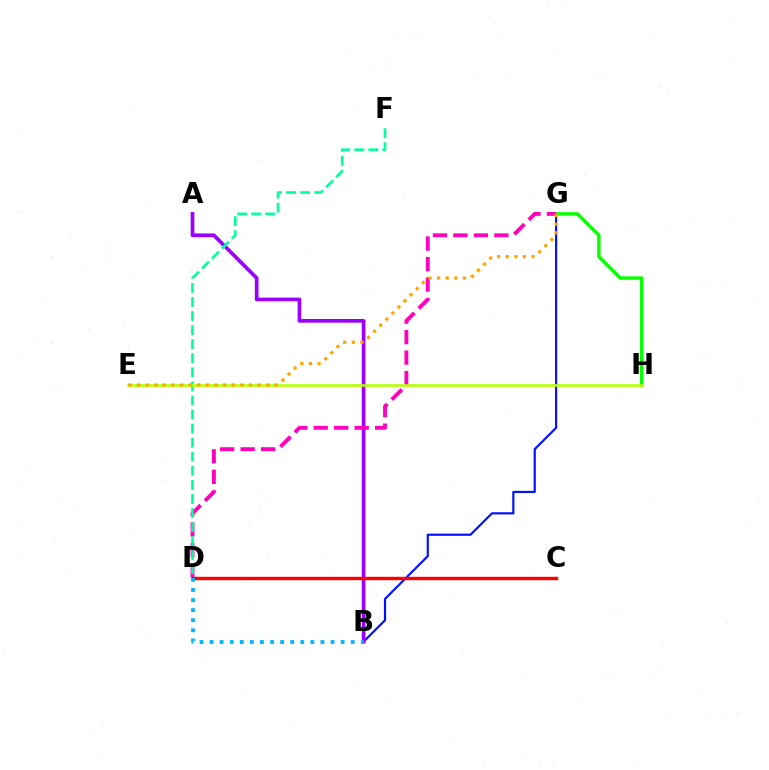{('B', 'G'): [{'color': '#0010ff', 'line_style': 'solid', 'thickness': 1.56}], ('G', 'H'): [{'color': '#08ff00', 'line_style': 'solid', 'thickness': 2.45}], ('A', 'B'): [{'color': '#9b00ff', 'line_style': 'solid', 'thickness': 2.66}], ('D', 'G'): [{'color': '#ff00bd', 'line_style': 'dashed', 'thickness': 2.78}], ('D', 'F'): [{'color': '#00ff9d', 'line_style': 'dashed', 'thickness': 1.91}], ('C', 'D'): [{'color': '#ff0000', 'line_style': 'solid', 'thickness': 2.46}], ('E', 'H'): [{'color': '#b3ff00', 'line_style': 'solid', 'thickness': 1.87}], ('E', 'G'): [{'color': '#ffa500', 'line_style': 'dotted', 'thickness': 2.34}], ('B', 'D'): [{'color': '#00b5ff', 'line_style': 'dotted', 'thickness': 2.74}]}